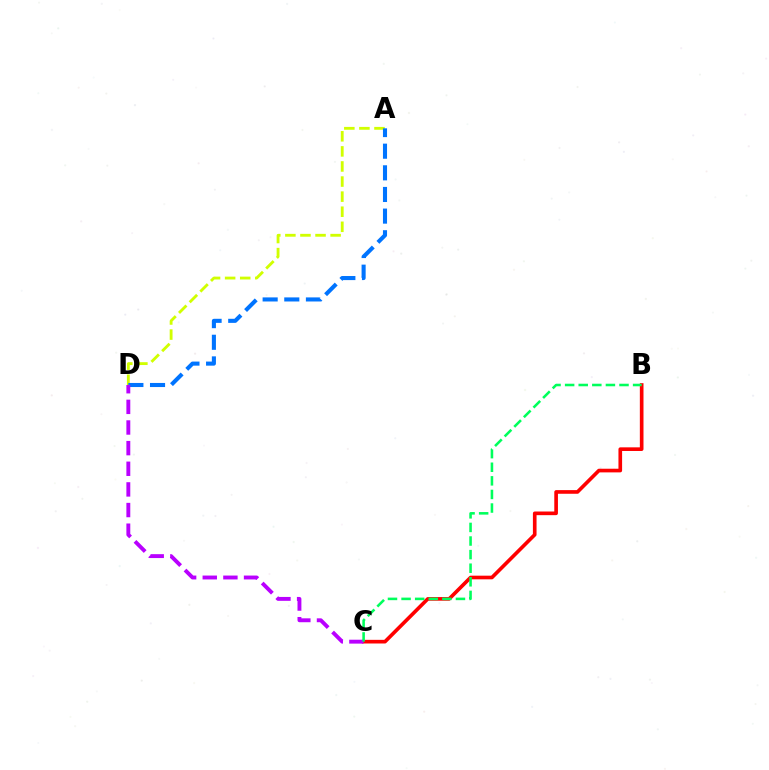{('B', 'C'): [{'color': '#ff0000', 'line_style': 'solid', 'thickness': 2.63}, {'color': '#00ff5c', 'line_style': 'dashed', 'thickness': 1.85}], ('A', 'D'): [{'color': '#d1ff00', 'line_style': 'dashed', 'thickness': 2.05}, {'color': '#0074ff', 'line_style': 'dashed', 'thickness': 2.94}], ('C', 'D'): [{'color': '#b900ff', 'line_style': 'dashed', 'thickness': 2.8}]}